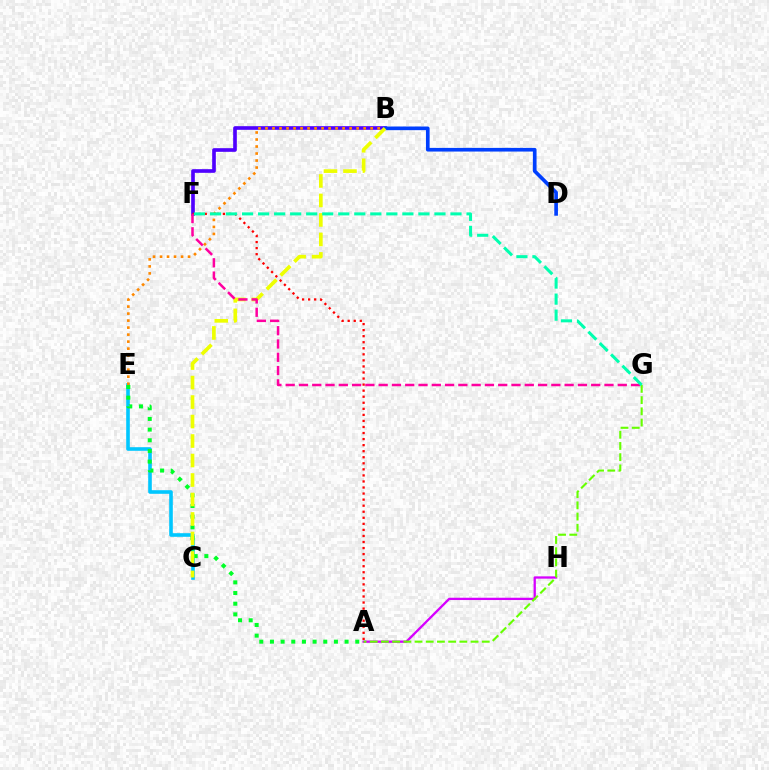{('C', 'E'): [{'color': '#00c7ff', 'line_style': 'solid', 'thickness': 2.6}], ('B', 'F'): [{'color': '#4f00ff', 'line_style': 'solid', 'thickness': 2.63}], ('A', 'E'): [{'color': '#00ff27', 'line_style': 'dotted', 'thickness': 2.9}], ('A', 'H'): [{'color': '#d600ff', 'line_style': 'solid', 'thickness': 1.65}], ('B', 'E'): [{'color': '#ff8800', 'line_style': 'dotted', 'thickness': 1.9}], ('B', 'D'): [{'color': '#003fff', 'line_style': 'solid', 'thickness': 2.63}], ('A', 'F'): [{'color': '#ff0000', 'line_style': 'dotted', 'thickness': 1.64}], ('B', 'C'): [{'color': '#eeff00', 'line_style': 'dashed', 'thickness': 2.65}], ('A', 'G'): [{'color': '#66ff00', 'line_style': 'dashed', 'thickness': 1.52}], ('F', 'G'): [{'color': '#ff00a0', 'line_style': 'dashed', 'thickness': 1.8}, {'color': '#00ffaf', 'line_style': 'dashed', 'thickness': 2.18}]}